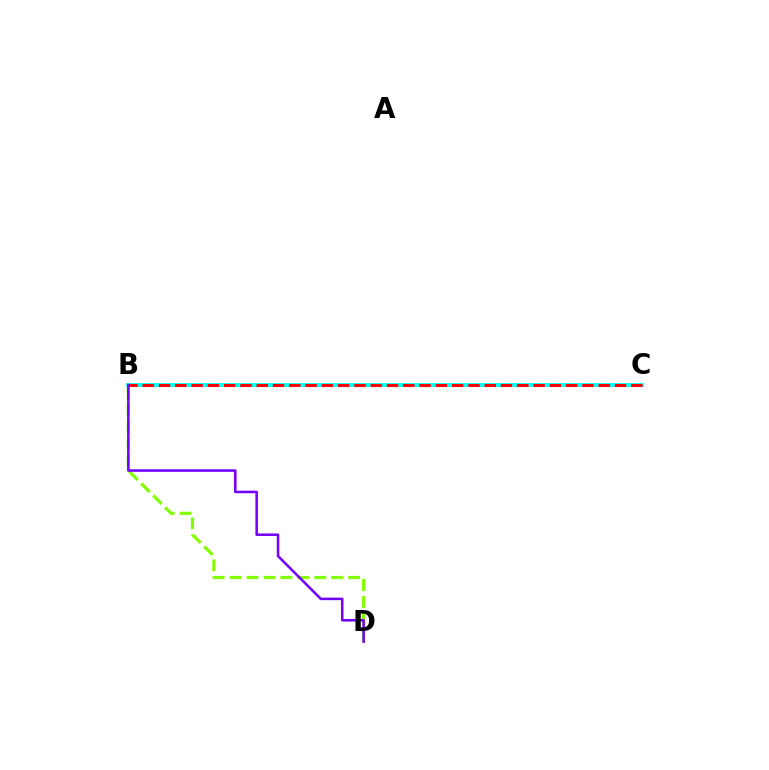{('B', 'C'): [{'color': '#00fff6', 'line_style': 'solid', 'thickness': 2.74}, {'color': '#ff0000', 'line_style': 'dashed', 'thickness': 2.21}], ('B', 'D'): [{'color': '#84ff00', 'line_style': 'dashed', 'thickness': 2.3}, {'color': '#7200ff', 'line_style': 'solid', 'thickness': 1.83}]}